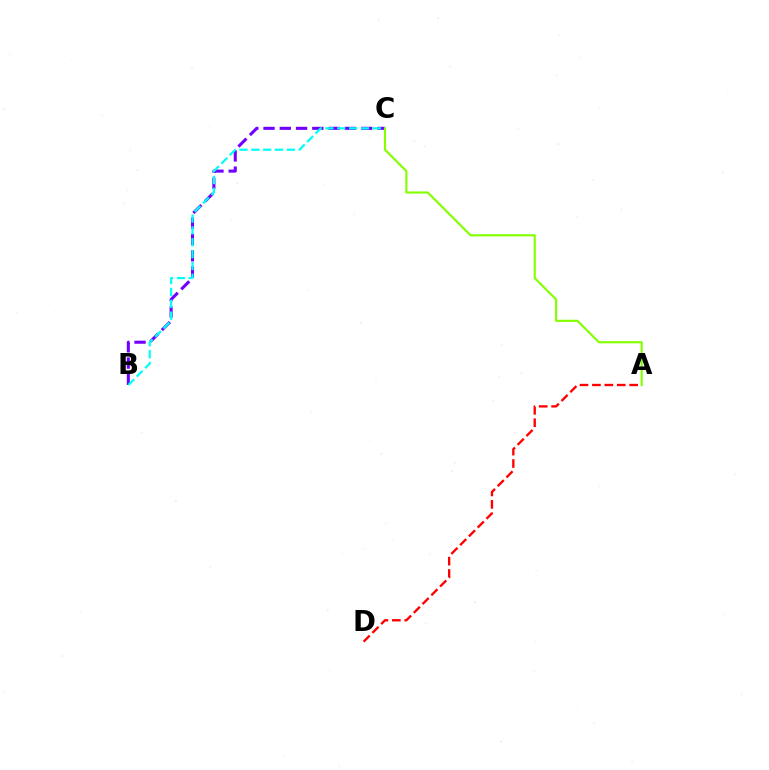{('B', 'C'): [{'color': '#7200ff', 'line_style': 'dashed', 'thickness': 2.21}, {'color': '#00fff6', 'line_style': 'dashed', 'thickness': 1.61}], ('A', 'D'): [{'color': '#ff0000', 'line_style': 'dashed', 'thickness': 1.69}], ('A', 'C'): [{'color': '#84ff00', 'line_style': 'solid', 'thickness': 1.55}]}